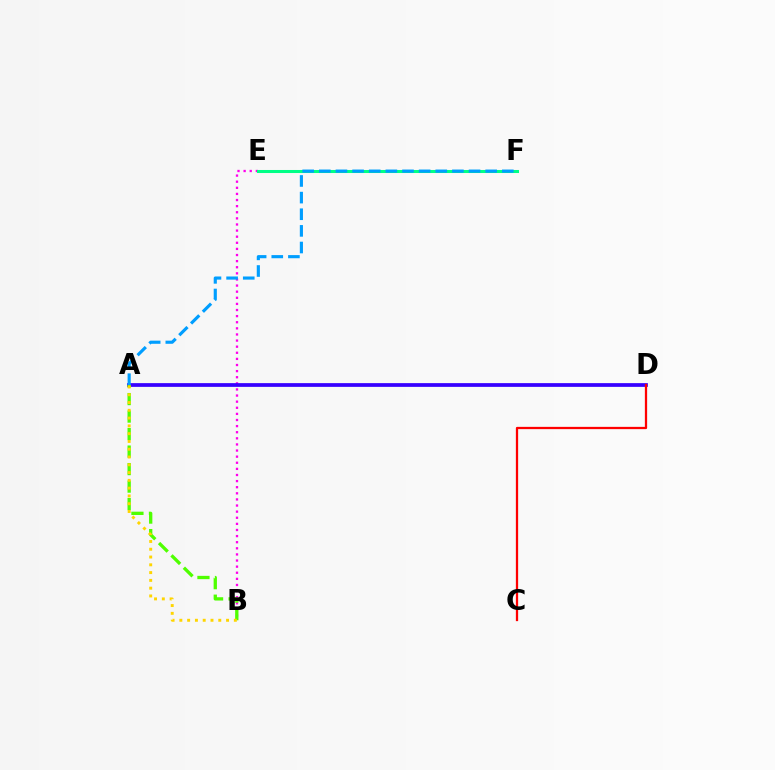{('B', 'E'): [{'color': '#ff00ed', 'line_style': 'dotted', 'thickness': 1.66}], ('E', 'F'): [{'color': '#00ff86', 'line_style': 'solid', 'thickness': 2.19}], ('A', 'D'): [{'color': '#3700ff', 'line_style': 'solid', 'thickness': 2.69}], ('A', 'B'): [{'color': '#4fff00', 'line_style': 'dashed', 'thickness': 2.38}, {'color': '#ffd500', 'line_style': 'dotted', 'thickness': 2.11}], ('A', 'F'): [{'color': '#009eff', 'line_style': 'dashed', 'thickness': 2.26}], ('C', 'D'): [{'color': '#ff0000', 'line_style': 'solid', 'thickness': 1.63}]}